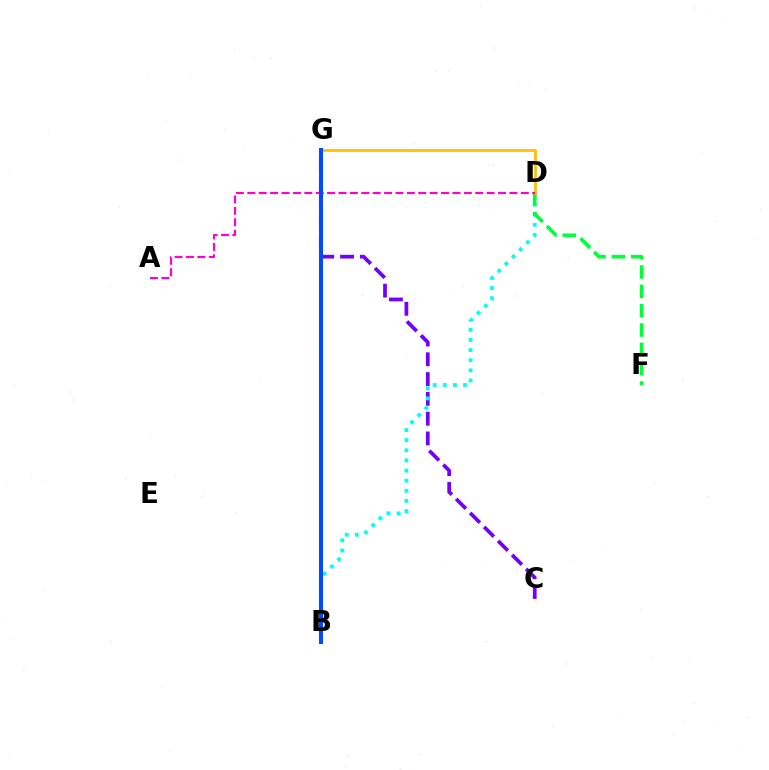{('C', 'G'): [{'color': '#7200ff', 'line_style': 'dashed', 'thickness': 2.69}], ('B', 'D'): [{'color': '#00fff6', 'line_style': 'dotted', 'thickness': 2.75}], ('D', 'F'): [{'color': '#00ff39', 'line_style': 'dashed', 'thickness': 2.63}], ('D', 'G'): [{'color': '#ffbd00', 'line_style': 'solid', 'thickness': 1.95}], ('B', 'G'): [{'color': '#ff0000', 'line_style': 'solid', 'thickness': 2.74}, {'color': '#84ff00', 'line_style': 'solid', 'thickness': 2.62}, {'color': '#004bff', 'line_style': 'solid', 'thickness': 2.92}], ('A', 'D'): [{'color': '#ff00cf', 'line_style': 'dashed', 'thickness': 1.55}]}